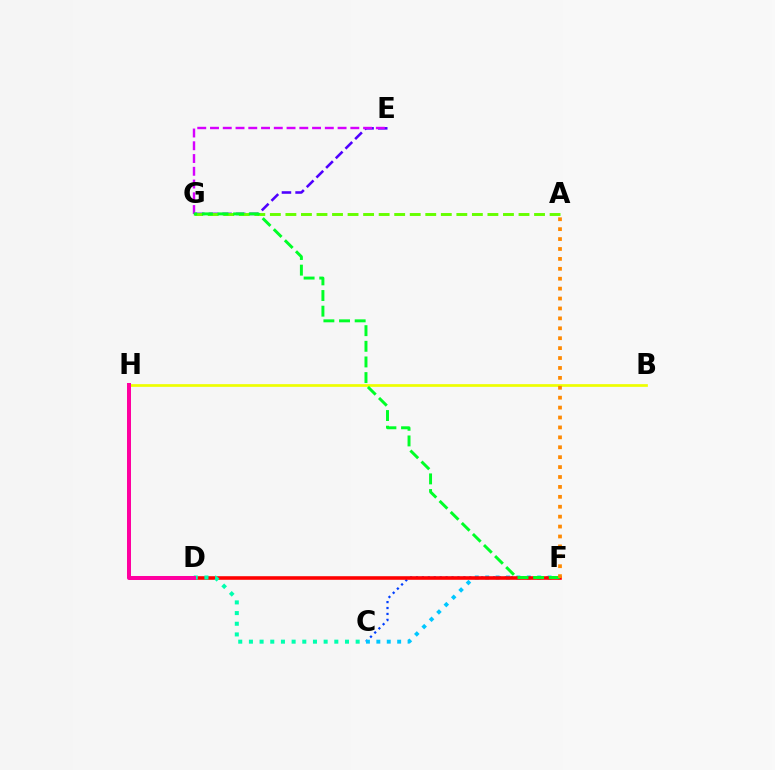{('E', 'G'): [{'color': '#4f00ff', 'line_style': 'dashed', 'thickness': 1.85}, {'color': '#d600ff', 'line_style': 'dashed', 'thickness': 1.73}], ('C', 'F'): [{'color': '#003fff', 'line_style': 'dotted', 'thickness': 1.61}, {'color': '#00c7ff', 'line_style': 'dotted', 'thickness': 2.83}], ('A', 'G'): [{'color': '#66ff00', 'line_style': 'dashed', 'thickness': 2.11}], ('B', 'H'): [{'color': '#eeff00', 'line_style': 'solid', 'thickness': 1.95}], ('D', 'F'): [{'color': '#ff0000', 'line_style': 'solid', 'thickness': 2.58}], ('F', 'G'): [{'color': '#00ff27', 'line_style': 'dashed', 'thickness': 2.12}], ('A', 'F'): [{'color': '#ff8800', 'line_style': 'dotted', 'thickness': 2.69}], ('C', 'D'): [{'color': '#00ffaf', 'line_style': 'dotted', 'thickness': 2.9}], ('D', 'H'): [{'color': '#ff00a0', 'line_style': 'solid', 'thickness': 2.88}]}